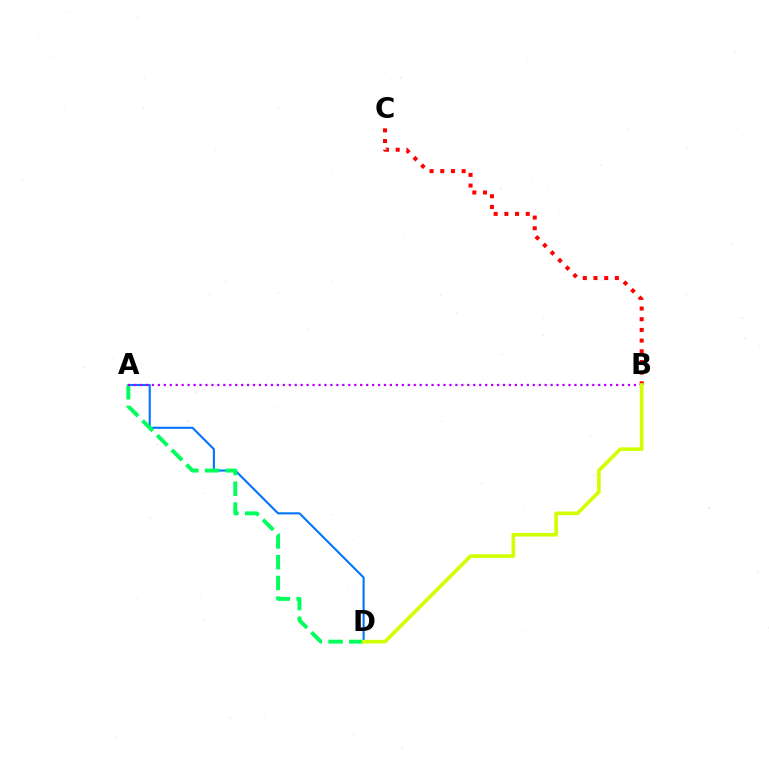{('B', 'C'): [{'color': '#ff0000', 'line_style': 'dotted', 'thickness': 2.9}], ('A', 'D'): [{'color': '#0074ff', 'line_style': 'solid', 'thickness': 1.51}, {'color': '#00ff5c', 'line_style': 'dashed', 'thickness': 2.82}], ('A', 'B'): [{'color': '#b900ff', 'line_style': 'dotted', 'thickness': 1.62}], ('B', 'D'): [{'color': '#d1ff00', 'line_style': 'solid', 'thickness': 2.61}]}